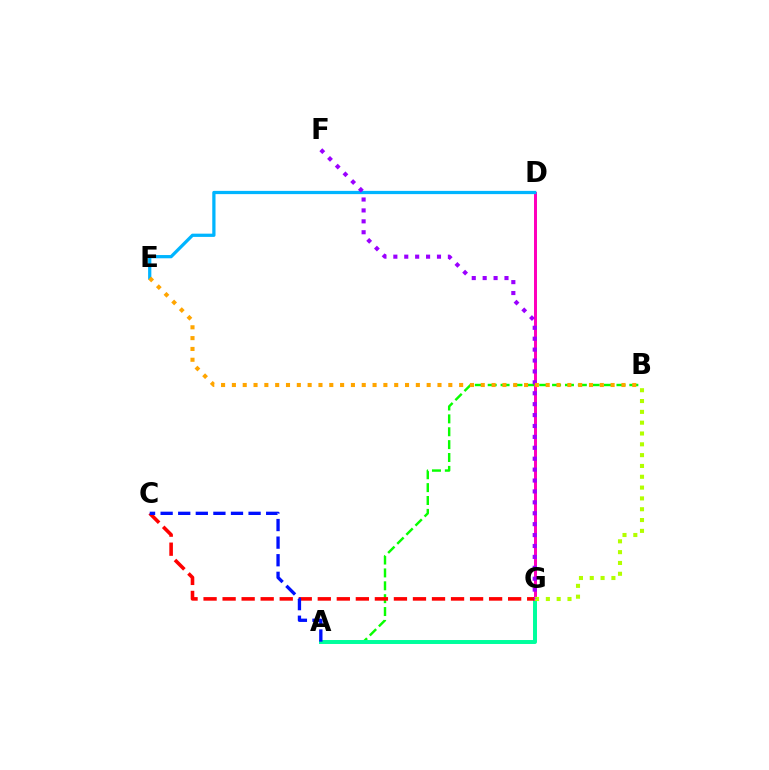{('A', 'B'): [{'color': '#08ff00', 'line_style': 'dashed', 'thickness': 1.75}], ('A', 'G'): [{'color': '#00ff9d', 'line_style': 'solid', 'thickness': 2.85}], ('C', 'G'): [{'color': '#ff0000', 'line_style': 'dashed', 'thickness': 2.59}], ('D', 'G'): [{'color': '#ff00bd', 'line_style': 'solid', 'thickness': 2.16}], ('D', 'E'): [{'color': '#00b5ff', 'line_style': 'solid', 'thickness': 2.34}], ('B', 'G'): [{'color': '#b3ff00', 'line_style': 'dotted', 'thickness': 2.94}], ('F', 'G'): [{'color': '#9b00ff', 'line_style': 'dotted', 'thickness': 2.96}], ('B', 'E'): [{'color': '#ffa500', 'line_style': 'dotted', 'thickness': 2.94}], ('A', 'C'): [{'color': '#0010ff', 'line_style': 'dashed', 'thickness': 2.39}]}